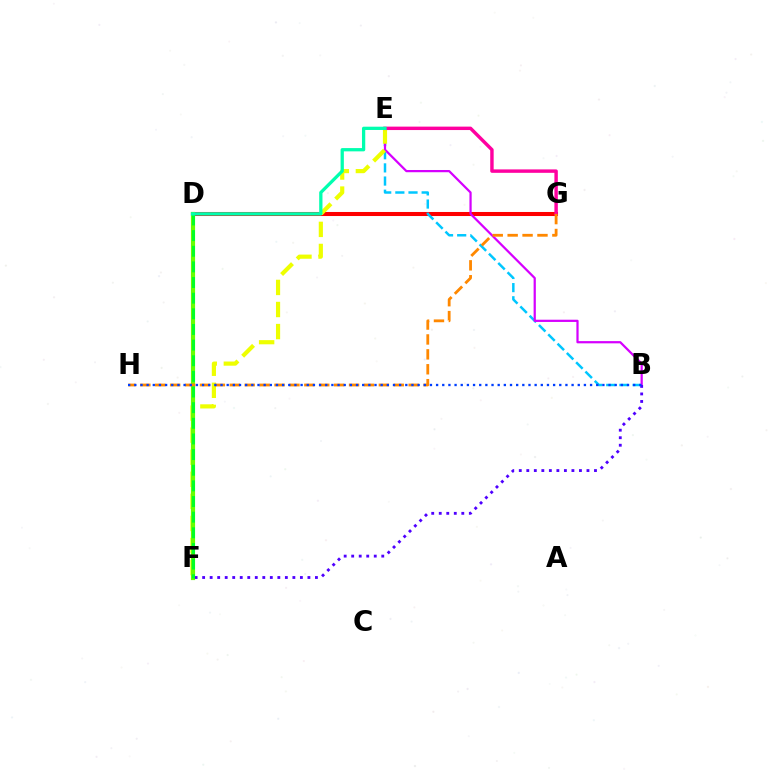{('D', 'G'): [{'color': '#ff0000', 'line_style': 'solid', 'thickness': 2.92}], ('B', 'E'): [{'color': '#00c7ff', 'line_style': 'dashed', 'thickness': 1.79}, {'color': '#d600ff', 'line_style': 'solid', 'thickness': 1.6}], ('E', 'F'): [{'color': '#eeff00', 'line_style': 'dashed', 'thickness': 3.0}], ('D', 'F'): [{'color': '#66ff00', 'line_style': 'solid', 'thickness': 3.0}, {'color': '#00ff27', 'line_style': 'dashed', 'thickness': 2.12}], ('B', 'F'): [{'color': '#4f00ff', 'line_style': 'dotted', 'thickness': 2.04}], ('E', 'G'): [{'color': '#ff00a0', 'line_style': 'solid', 'thickness': 2.47}], ('G', 'H'): [{'color': '#ff8800', 'line_style': 'dashed', 'thickness': 2.03}], ('B', 'H'): [{'color': '#003fff', 'line_style': 'dotted', 'thickness': 1.67}], ('D', 'E'): [{'color': '#00ffaf', 'line_style': 'solid', 'thickness': 2.36}]}